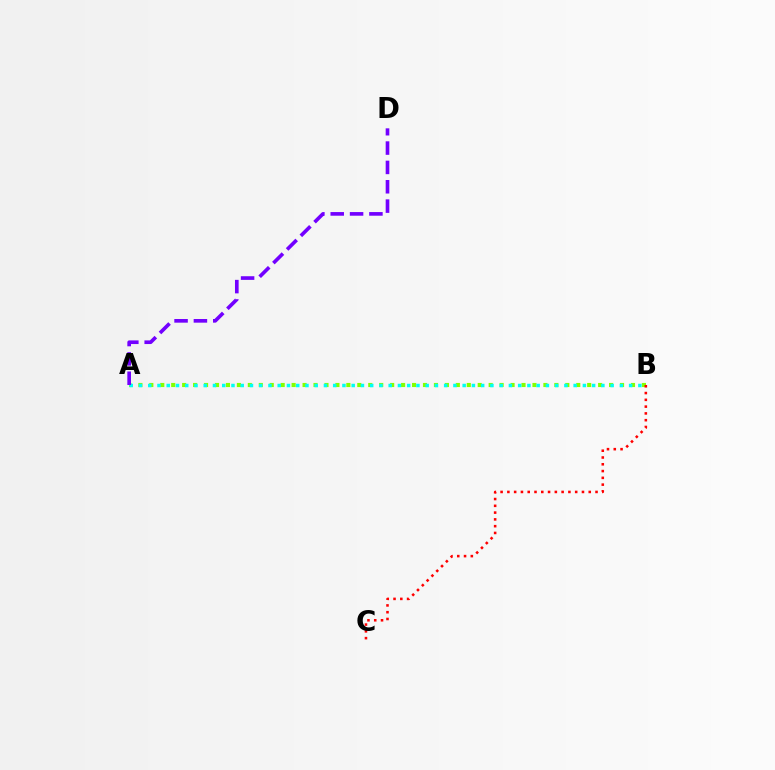{('A', 'B'): [{'color': '#84ff00', 'line_style': 'dotted', 'thickness': 2.97}, {'color': '#00fff6', 'line_style': 'dotted', 'thickness': 2.51}], ('B', 'C'): [{'color': '#ff0000', 'line_style': 'dotted', 'thickness': 1.84}], ('A', 'D'): [{'color': '#7200ff', 'line_style': 'dashed', 'thickness': 2.63}]}